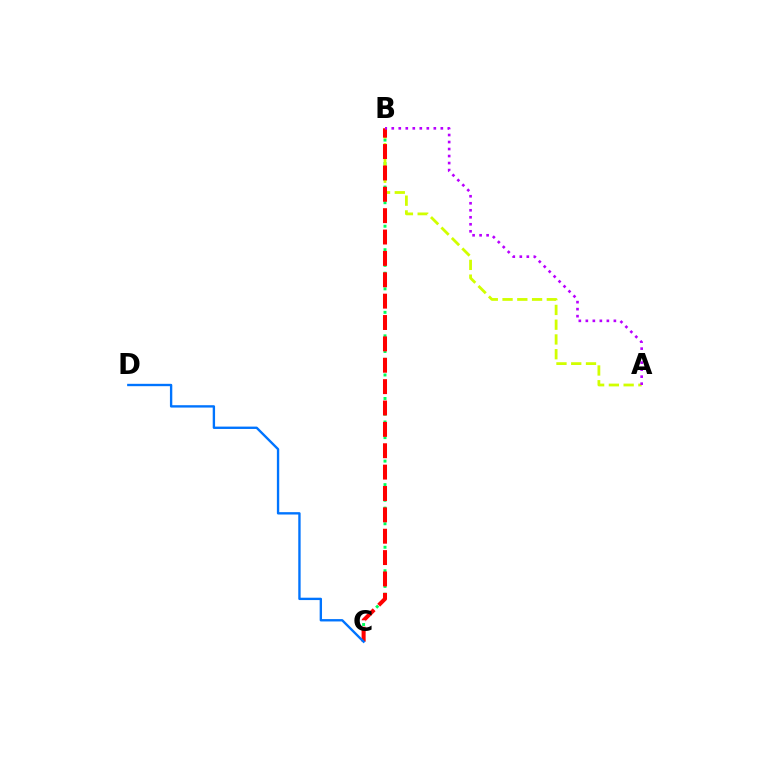{('B', 'C'): [{'color': '#00ff5c', 'line_style': 'dotted', 'thickness': 2.13}, {'color': '#ff0000', 'line_style': 'dashed', 'thickness': 2.9}], ('A', 'B'): [{'color': '#d1ff00', 'line_style': 'dashed', 'thickness': 2.01}, {'color': '#b900ff', 'line_style': 'dotted', 'thickness': 1.9}], ('C', 'D'): [{'color': '#0074ff', 'line_style': 'solid', 'thickness': 1.7}]}